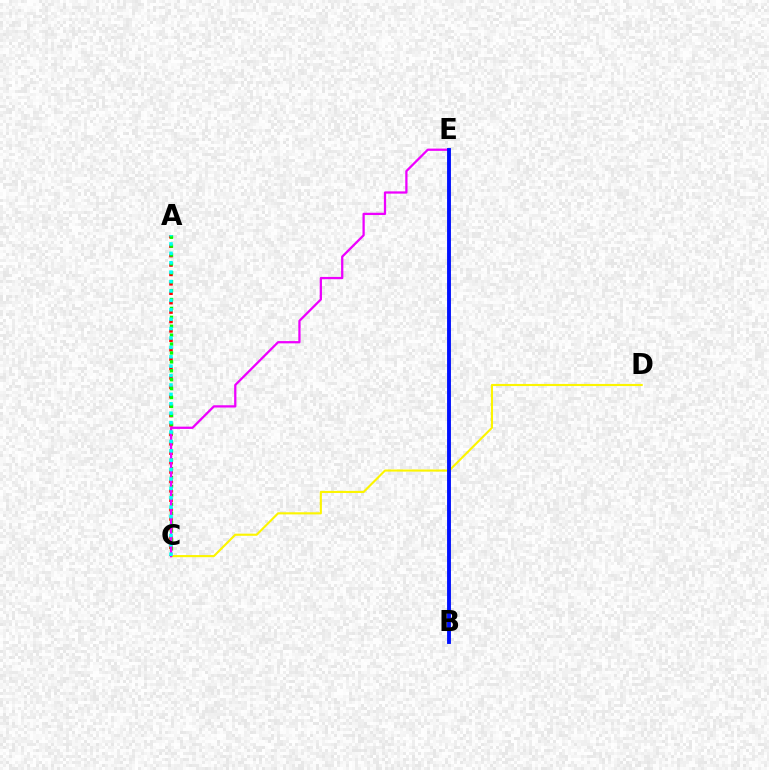{('A', 'C'): [{'color': '#ff0000', 'line_style': 'dotted', 'thickness': 2.56}, {'color': '#08ff00', 'line_style': 'dotted', 'thickness': 2.42}, {'color': '#00fff6', 'line_style': 'dotted', 'thickness': 2.55}], ('C', 'D'): [{'color': '#fcf500', 'line_style': 'solid', 'thickness': 1.53}], ('C', 'E'): [{'color': '#ee00ff', 'line_style': 'solid', 'thickness': 1.63}], ('B', 'E'): [{'color': '#0010ff', 'line_style': 'solid', 'thickness': 2.79}]}